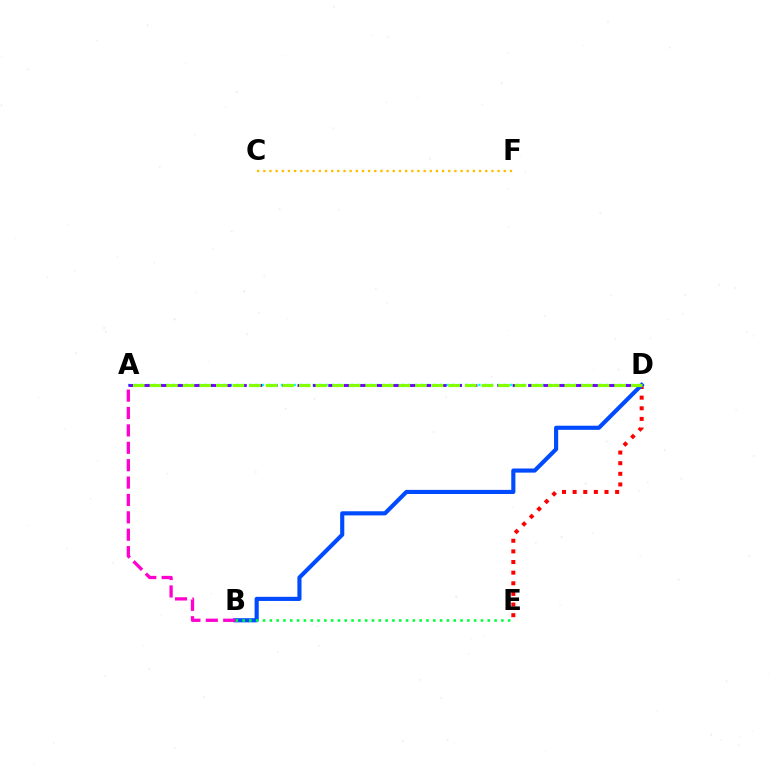{('D', 'E'): [{'color': '#ff0000', 'line_style': 'dotted', 'thickness': 2.89}], ('C', 'F'): [{'color': '#ffbd00', 'line_style': 'dotted', 'thickness': 1.67}], ('B', 'D'): [{'color': '#004bff', 'line_style': 'solid', 'thickness': 2.97}], ('B', 'E'): [{'color': '#00ff39', 'line_style': 'dotted', 'thickness': 1.85}], ('A', 'D'): [{'color': '#00fff6', 'line_style': 'dotted', 'thickness': 1.73}, {'color': '#7200ff', 'line_style': 'dashed', 'thickness': 2.09}, {'color': '#84ff00', 'line_style': 'dashed', 'thickness': 2.25}], ('A', 'B'): [{'color': '#ff00cf', 'line_style': 'dashed', 'thickness': 2.36}]}